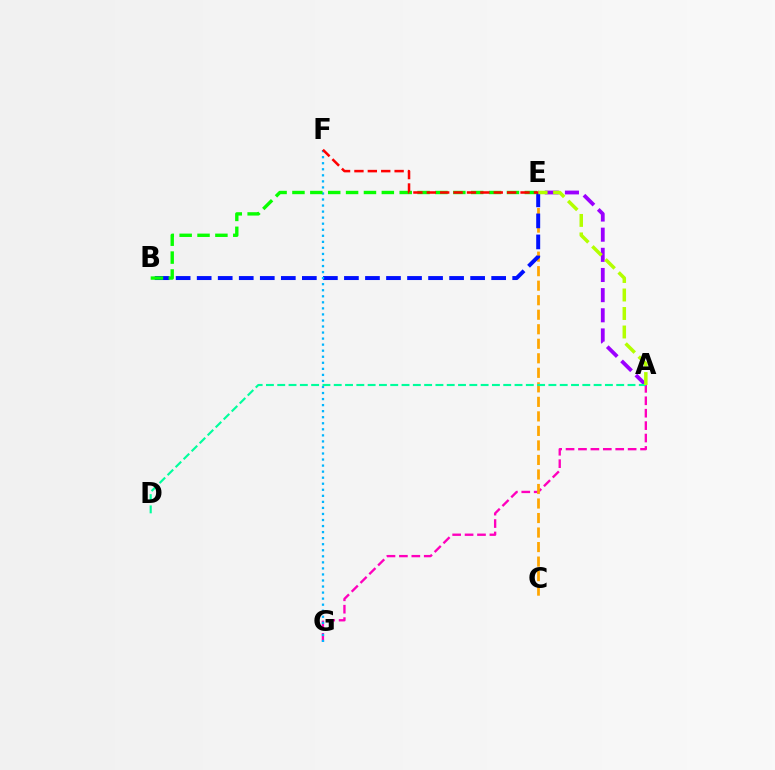{('A', 'G'): [{'color': '#ff00bd', 'line_style': 'dashed', 'thickness': 1.69}], ('C', 'E'): [{'color': '#ffa500', 'line_style': 'dashed', 'thickness': 1.97}], ('A', 'E'): [{'color': '#9b00ff', 'line_style': 'dashed', 'thickness': 2.74}, {'color': '#b3ff00', 'line_style': 'dashed', 'thickness': 2.51}], ('B', 'E'): [{'color': '#0010ff', 'line_style': 'dashed', 'thickness': 2.86}, {'color': '#08ff00', 'line_style': 'dashed', 'thickness': 2.43}], ('F', 'G'): [{'color': '#00b5ff', 'line_style': 'dotted', 'thickness': 1.64}], ('A', 'D'): [{'color': '#00ff9d', 'line_style': 'dashed', 'thickness': 1.53}], ('E', 'F'): [{'color': '#ff0000', 'line_style': 'dashed', 'thickness': 1.82}]}